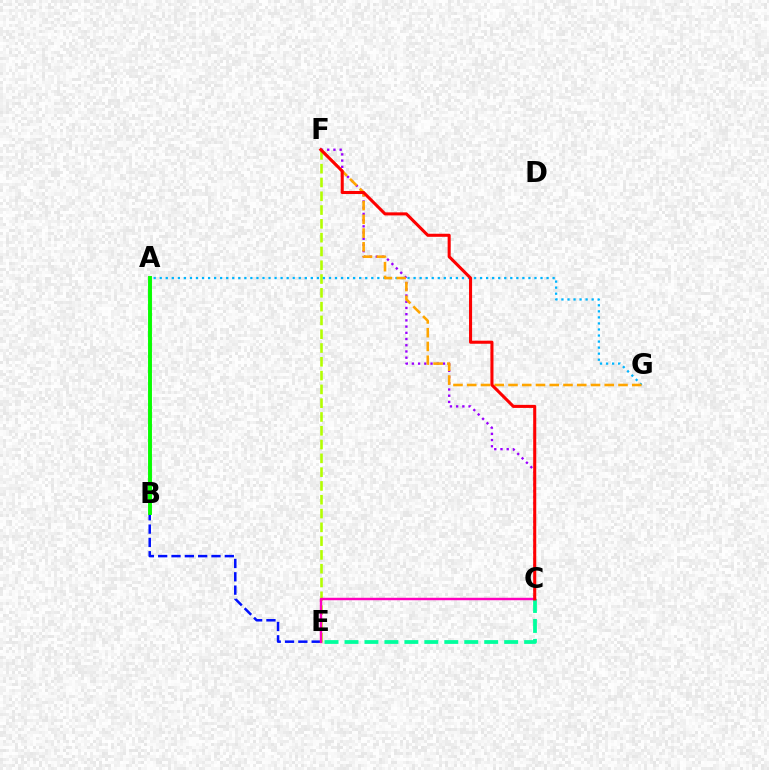{('B', 'E'): [{'color': '#0010ff', 'line_style': 'dashed', 'thickness': 1.81}], ('C', 'E'): [{'color': '#00ff9d', 'line_style': 'dashed', 'thickness': 2.71}, {'color': '#ff00bd', 'line_style': 'solid', 'thickness': 1.75}], ('E', 'F'): [{'color': '#b3ff00', 'line_style': 'dashed', 'thickness': 1.87}], ('A', 'G'): [{'color': '#00b5ff', 'line_style': 'dotted', 'thickness': 1.64}], ('C', 'F'): [{'color': '#9b00ff', 'line_style': 'dotted', 'thickness': 1.69}, {'color': '#ff0000', 'line_style': 'solid', 'thickness': 2.2}], ('A', 'B'): [{'color': '#08ff00', 'line_style': 'solid', 'thickness': 2.82}], ('F', 'G'): [{'color': '#ffa500', 'line_style': 'dashed', 'thickness': 1.87}]}